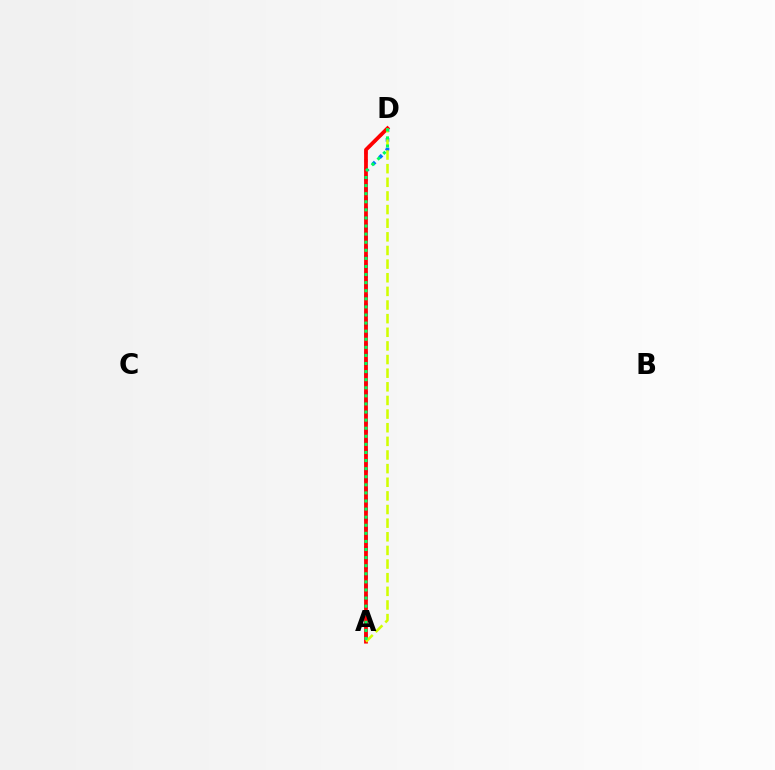{('A', 'D'): [{'color': '#0074ff', 'line_style': 'dotted', 'thickness': 2.63}, {'color': '#b900ff', 'line_style': 'dotted', 'thickness': 2.17}, {'color': '#ff0000', 'line_style': 'solid', 'thickness': 2.71}, {'color': '#d1ff00', 'line_style': 'dashed', 'thickness': 1.85}, {'color': '#00ff5c', 'line_style': 'dotted', 'thickness': 2.2}]}